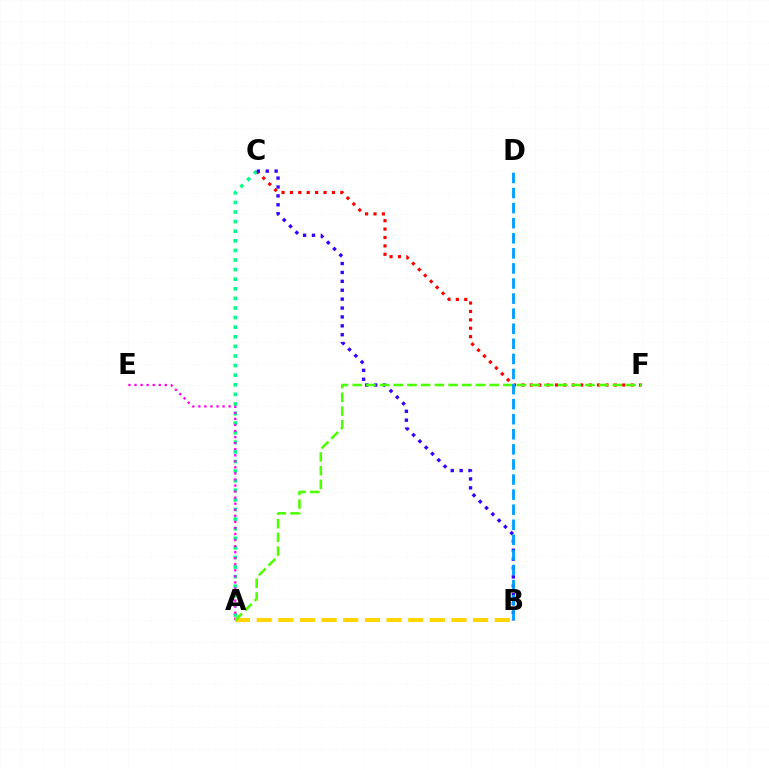{('A', 'B'): [{'color': '#ffd500', 'line_style': 'dashed', 'thickness': 2.94}], ('C', 'F'): [{'color': '#ff0000', 'line_style': 'dotted', 'thickness': 2.28}], ('A', 'C'): [{'color': '#00ff86', 'line_style': 'dotted', 'thickness': 2.61}], ('A', 'E'): [{'color': '#ff00ed', 'line_style': 'dotted', 'thickness': 1.65}], ('B', 'C'): [{'color': '#3700ff', 'line_style': 'dotted', 'thickness': 2.42}], ('A', 'F'): [{'color': '#4fff00', 'line_style': 'dashed', 'thickness': 1.86}], ('B', 'D'): [{'color': '#009eff', 'line_style': 'dashed', 'thickness': 2.05}]}